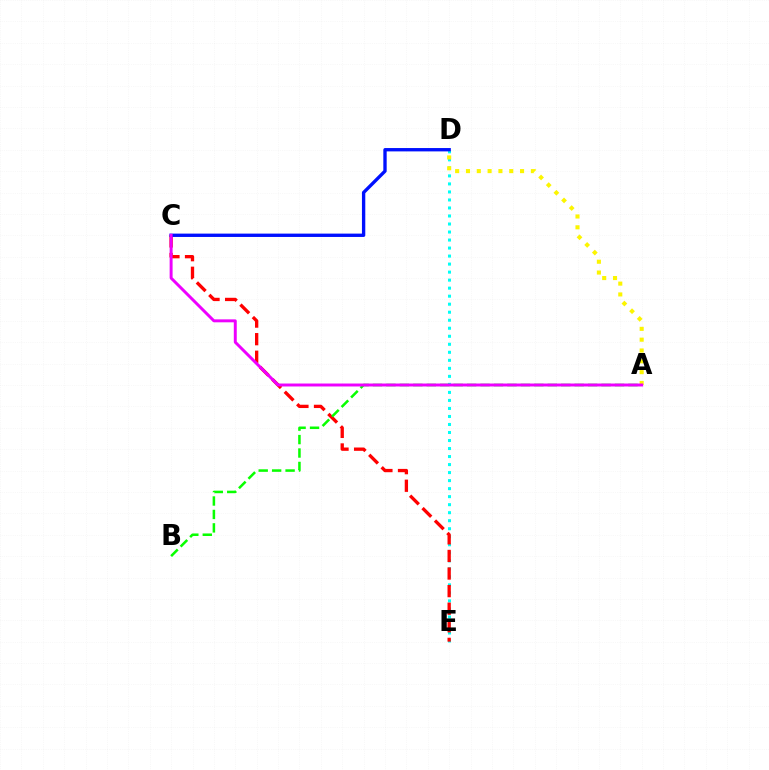{('D', 'E'): [{'color': '#00fff6', 'line_style': 'dotted', 'thickness': 2.18}], ('C', 'E'): [{'color': '#ff0000', 'line_style': 'dashed', 'thickness': 2.39}], ('A', 'B'): [{'color': '#08ff00', 'line_style': 'dashed', 'thickness': 1.83}], ('A', 'D'): [{'color': '#fcf500', 'line_style': 'dotted', 'thickness': 2.94}], ('C', 'D'): [{'color': '#0010ff', 'line_style': 'solid', 'thickness': 2.41}], ('A', 'C'): [{'color': '#ee00ff', 'line_style': 'solid', 'thickness': 2.13}]}